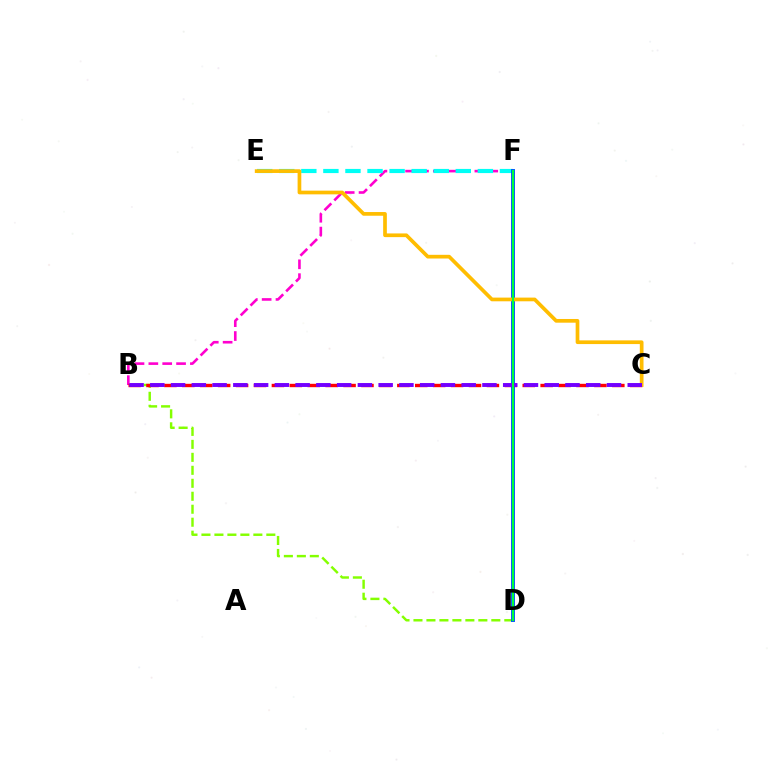{('B', 'D'): [{'color': '#84ff00', 'line_style': 'dashed', 'thickness': 1.76}], ('B', 'F'): [{'color': '#ff00cf', 'line_style': 'dashed', 'thickness': 1.88}], ('E', 'F'): [{'color': '#00fff6', 'line_style': 'dashed', 'thickness': 3.0}], ('B', 'C'): [{'color': '#ff0000', 'line_style': 'dashed', 'thickness': 2.43}, {'color': '#7200ff', 'line_style': 'dashed', 'thickness': 2.82}], ('D', 'F'): [{'color': '#004bff', 'line_style': 'solid', 'thickness': 2.79}, {'color': '#00ff39', 'line_style': 'solid', 'thickness': 1.53}], ('C', 'E'): [{'color': '#ffbd00', 'line_style': 'solid', 'thickness': 2.66}]}